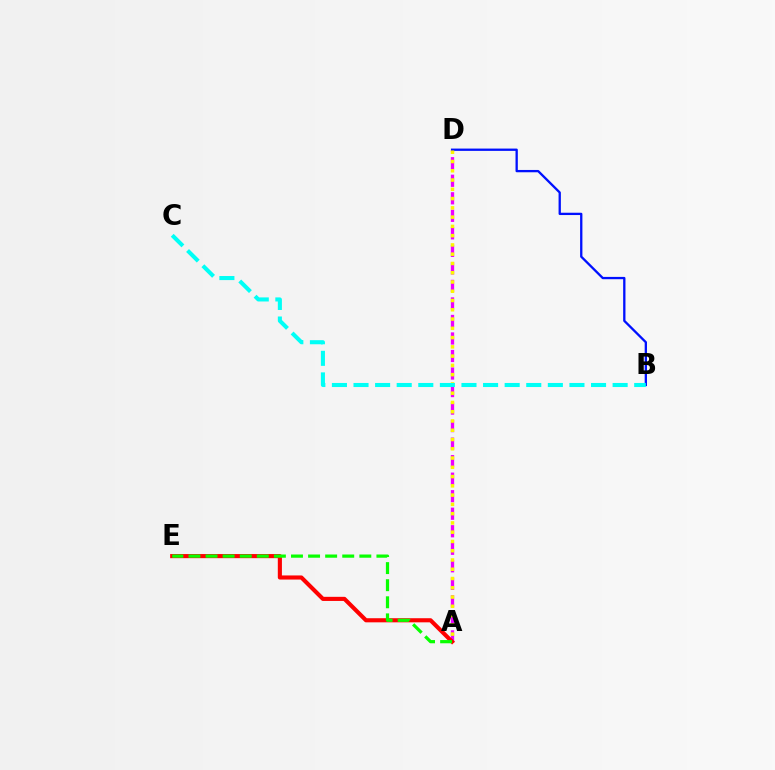{('A', 'D'): [{'color': '#ee00ff', 'line_style': 'dashed', 'thickness': 2.38}, {'color': '#fcf500', 'line_style': 'dotted', 'thickness': 2.52}], ('B', 'D'): [{'color': '#0010ff', 'line_style': 'solid', 'thickness': 1.66}], ('B', 'C'): [{'color': '#00fff6', 'line_style': 'dashed', 'thickness': 2.93}], ('A', 'E'): [{'color': '#ff0000', 'line_style': 'solid', 'thickness': 2.96}, {'color': '#08ff00', 'line_style': 'dashed', 'thickness': 2.32}]}